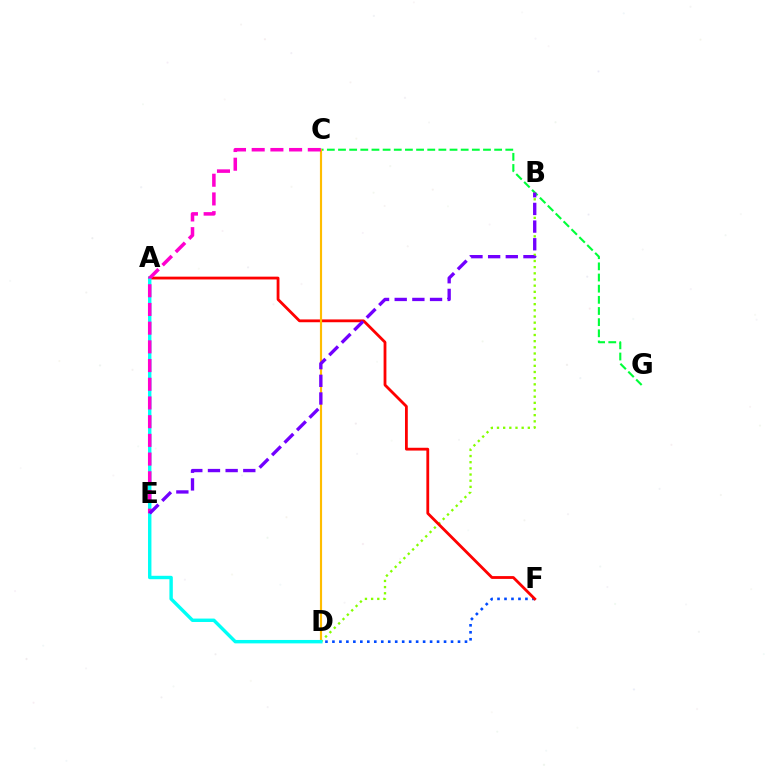{('D', 'F'): [{'color': '#004bff', 'line_style': 'dotted', 'thickness': 1.9}], ('C', 'G'): [{'color': '#00ff39', 'line_style': 'dashed', 'thickness': 1.52}], ('B', 'D'): [{'color': '#84ff00', 'line_style': 'dotted', 'thickness': 1.68}], ('A', 'F'): [{'color': '#ff0000', 'line_style': 'solid', 'thickness': 2.02}], ('C', 'D'): [{'color': '#ffbd00', 'line_style': 'solid', 'thickness': 1.55}], ('A', 'D'): [{'color': '#00fff6', 'line_style': 'solid', 'thickness': 2.46}], ('C', 'E'): [{'color': '#ff00cf', 'line_style': 'dashed', 'thickness': 2.54}], ('B', 'E'): [{'color': '#7200ff', 'line_style': 'dashed', 'thickness': 2.4}]}